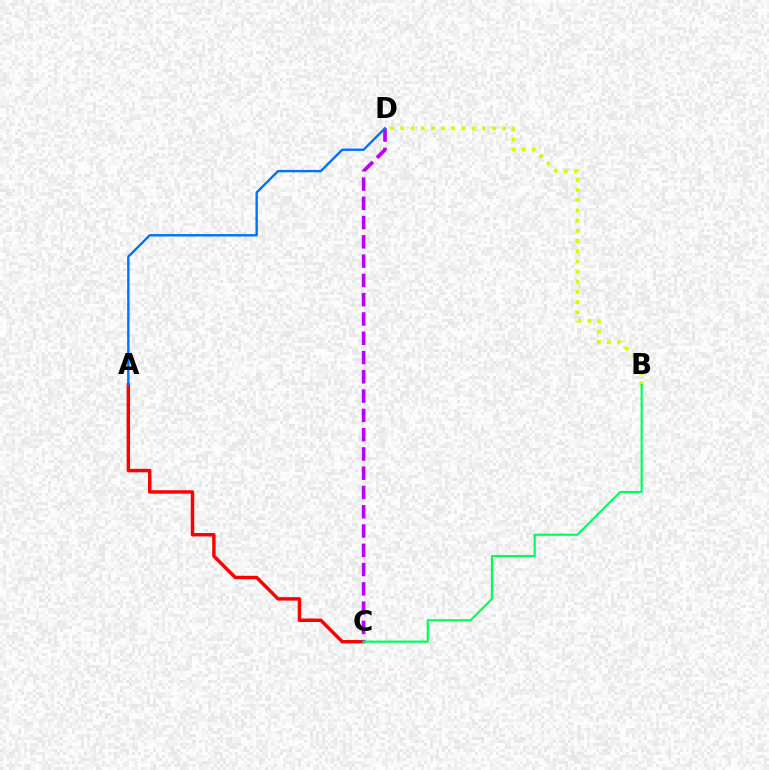{('A', 'C'): [{'color': '#ff0000', 'line_style': 'solid', 'thickness': 2.48}], ('B', 'D'): [{'color': '#d1ff00', 'line_style': 'dotted', 'thickness': 2.77}], ('C', 'D'): [{'color': '#b900ff', 'line_style': 'dashed', 'thickness': 2.62}], ('B', 'C'): [{'color': '#00ff5c', 'line_style': 'solid', 'thickness': 1.58}], ('A', 'D'): [{'color': '#0074ff', 'line_style': 'solid', 'thickness': 1.74}]}